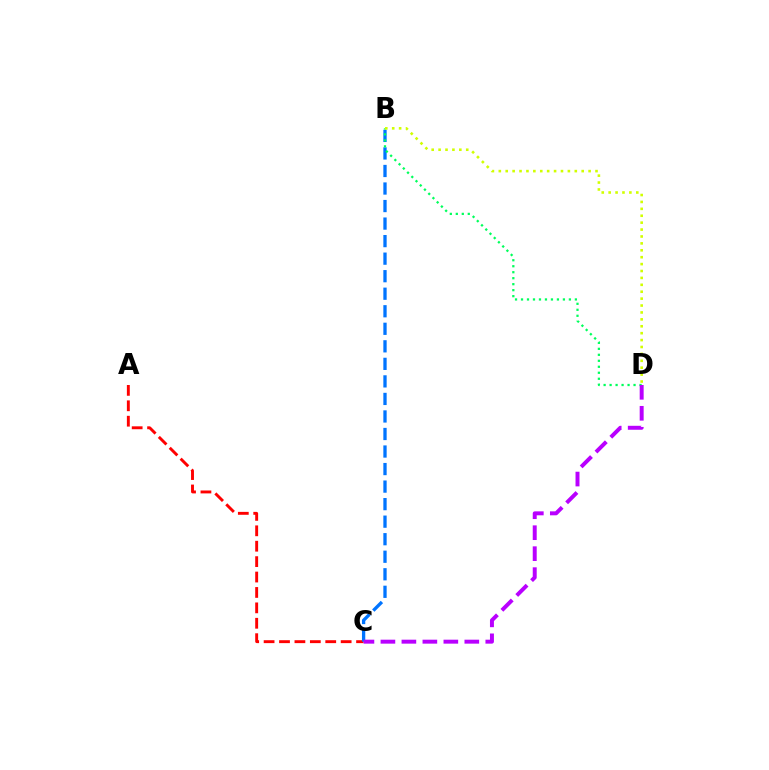{('A', 'C'): [{'color': '#ff0000', 'line_style': 'dashed', 'thickness': 2.09}], ('B', 'C'): [{'color': '#0074ff', 'line_style': 'dashed', 'thickness': 2.38}], ('B', 'D'): [{'color': '#00ff5c', 'line_style': 'dotted', 'thickness': 1.63}, {'color': '#d1ff00', 'line_style': 'dotted', 'thickness': 1.88}], ('C', 'D'): [{'color': '#b900ff', 'line_style': 'dashed', 'thickness': 2.85}]}